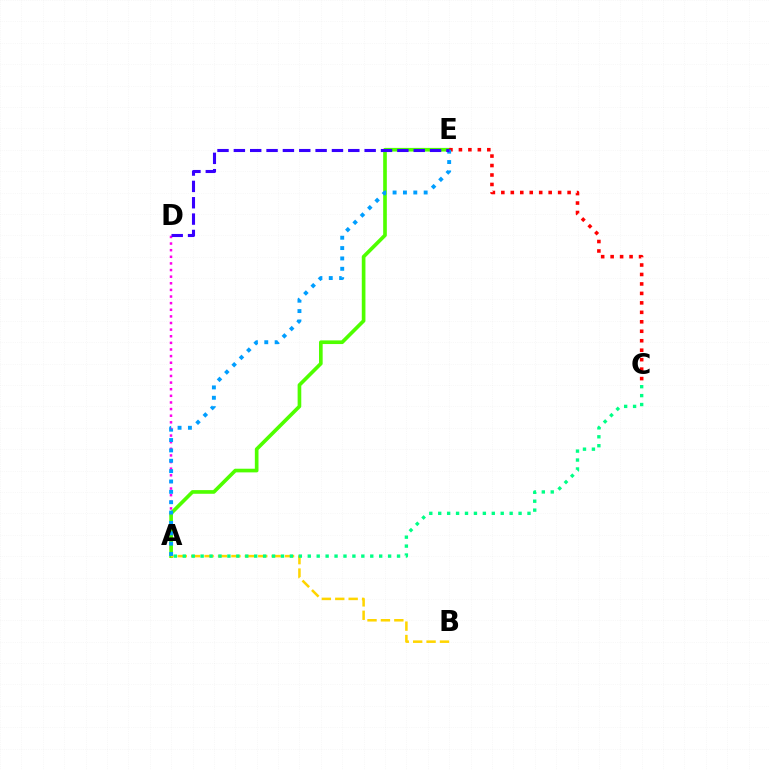{('A', 'D'): [{'color': '#ff00ed', 'line_style': 'dotted', 'thickness': 1.8}], ('A', 'E'): [{'color': '#4fff00', 'line_style': 'solid', 'thickness': 2.63}, {'color': '#009eff', 'line_style': 'dotted', 'thickness': 2.81}], ('A', 'B'): [{'color': '#ffd500', 'line_style': 'dashed', 'thickness': 1.82}], ('C', 'E'): [{'color': '#ff0000', 'line_style': 'dotted', 'thickness': 2.57}], ('A', 'C'): [{'color': '#00ff86', 'line_style': 'dotted', 'thickness': 2.43}], ('D', 'E'): [{'color': '#3700ff', 'line_style': 'dashed', 'thickness': 2.22}]}